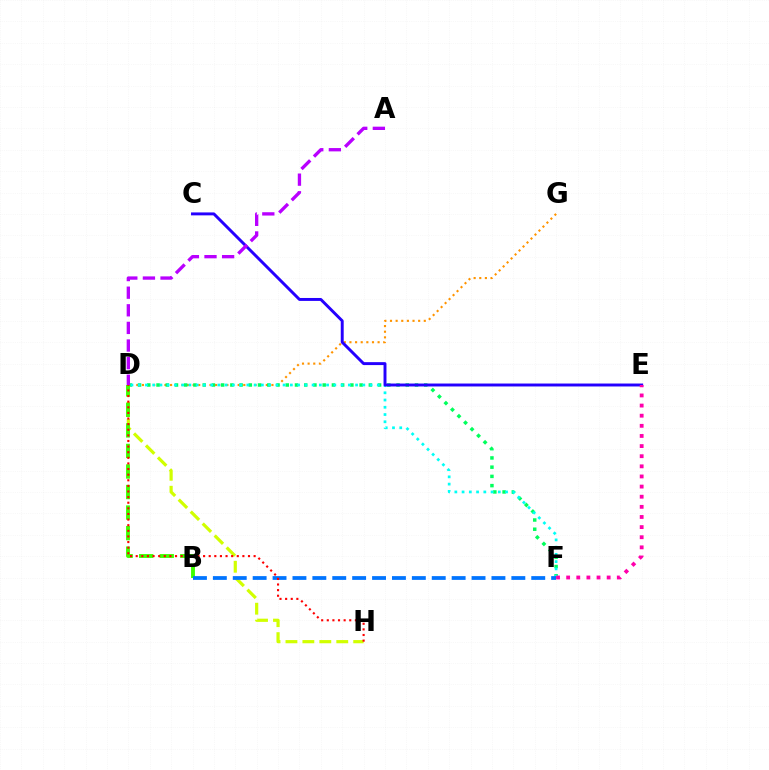{('D', 'G'): [{'color': '#ff9400', 'line_style': 'dotted', 'thickness': 1.53}], ('D', 'H'): [{'color': '#d1ff00', 'line_style': 'dashed', 'thickness': 2.3}, {'color': '#ff0000', 'line_style': 'dotted', 'thickness': 1.53}], ('D', 'F'): [{'color': '#00ff5c', 'line_style': 'dotted', 'thickness': 2.51}, {'color': '#00fff6', 'line_style': 'dotted', 'thickness': 1.97}], ('B', 'D'): [{'color': '#3dff00', 'line_style': 'dashed', 'thickness': 2.79}], ('C', 'E'): [{'color': '#2500ff', 'line_style': 'solid', 'thickness': 2.11}], ('B', 'F'): [{'color': '#0074ff', 'line_style': 'dashed', 'thickness': 2.7}], ('A', 'D'): [{'color': '#b900ff', 'line_style': 'dashed', 'thickness': 2.39}], ('E', 'F'): [{'color': '#ff00ac', 'line_style': 'dotted', 'thickness': 2.75}]}